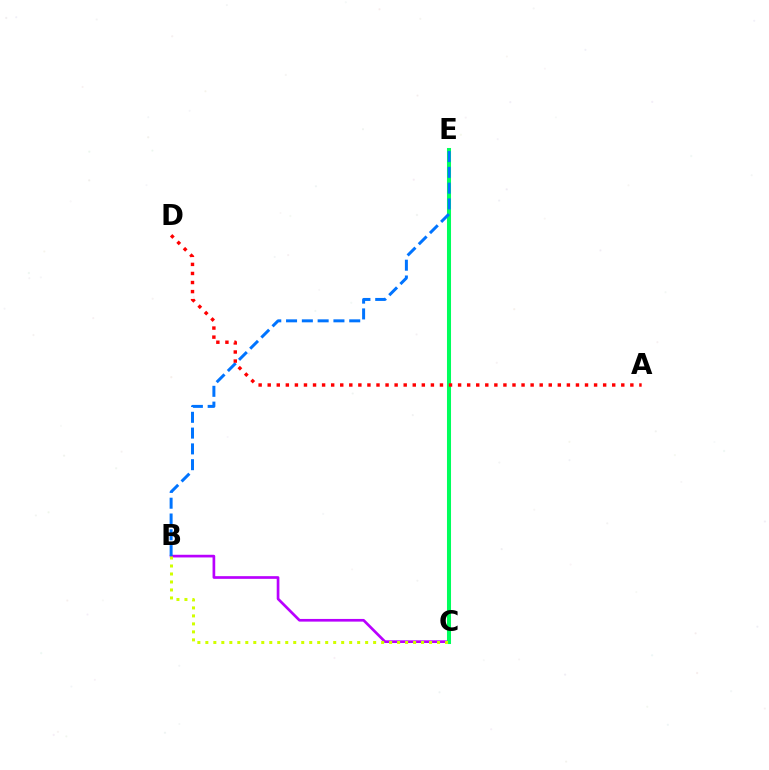{('B', 'C'): [{'color': '#b900ff', 'line_style': 'solid', 'thickness': 1.93}, {'color': '#d1ff00', 'line_style': 'dotted', 'thickness': 2.17}], ('C', 'E'): [{'color': '#00ff5c', 'line_style': 'solid', 'thickness': 2.91}], ('B', 'E'): [{'color': '#0074ff', 'line_style': 'dashed', 'thickness': 2.15}], ('A', 'D'): [{'color': '#ff0000', 'line_style': 'dotted', 'thickness': 2.46}]}